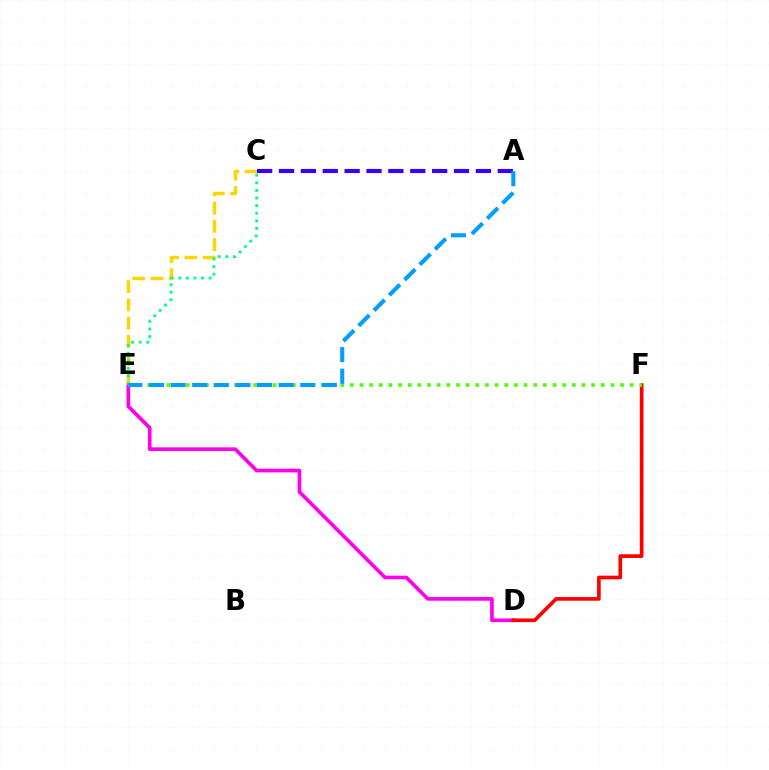{('C', 'E'): [{'color': '#ffd500', 'line_style': 'dashed', 'thickness': 2.48}, {'color': '#00ff86', 'line_style': 'dotted', 'thickness': 2.07}], ('D', 'E'): [{'color': '#ff00ed', 'line_style': 'solid', 'thickness': 2.63}], ('D', 'F'): [{'color': '#ff0000', 'line_style': 'solid', 'thickness': 2.64}], ('E', 'F'): [{'color': '#4fff00', 'line_style': 'dotted', 'thickness': 2.62}], ('A', 'C'): [{'color': '#3700ff', 'line_style': 'dashed', 'thickness': 2.97}], ('A', 'E'): [{'color': '#009eff', 'line_style': 'dashed', 'thickness': 2.94}]}